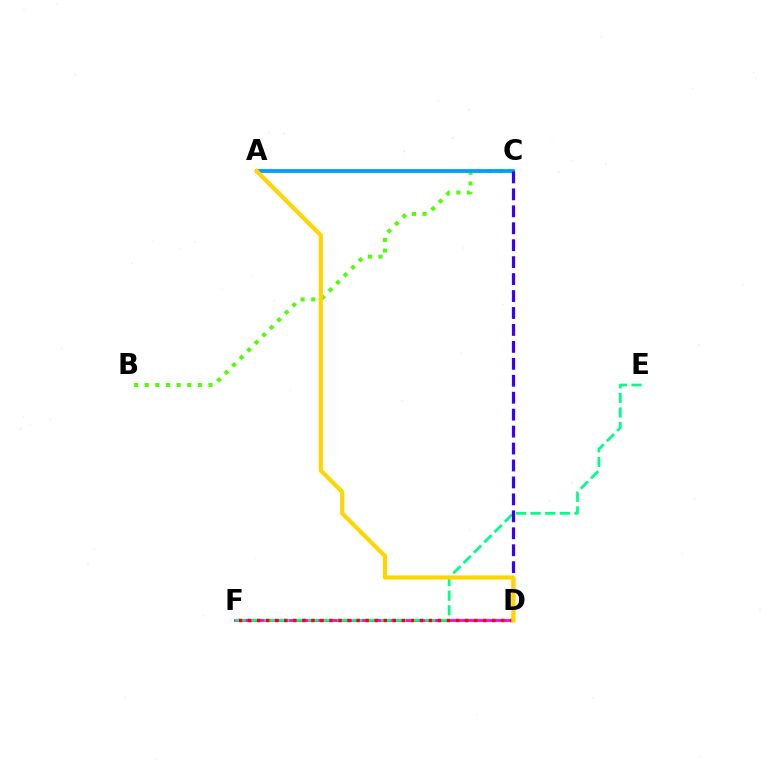{('D', 'F'): [{'color': '#ff00ed', 'line_style': 'solid', 'thickness': 2.0}, {'color': '#ff0000', 'line_style': 'dotted', 'thickness': 2.46}], ('B', 'C'): [{'color': '#4fff00', 'line_style': 'dotted', 'thickness': 2.89}], ('E', 'F'): [{'color': '#00ff86', 'line_style': 'dashed', 'thickness': 1.98}], ('A', 'C'): [{'color': '#009eff', 'line_style': 'solid', 'thickness': 2.73}], ('C', 'D'): [{'color': '#3700ff', 'line_style': 'dashed', 'thickness': 2.3}], ('A', 'D'): [{'color': '#ffd500', 'line_style': 'solid', 'thickness': 2.99}]}